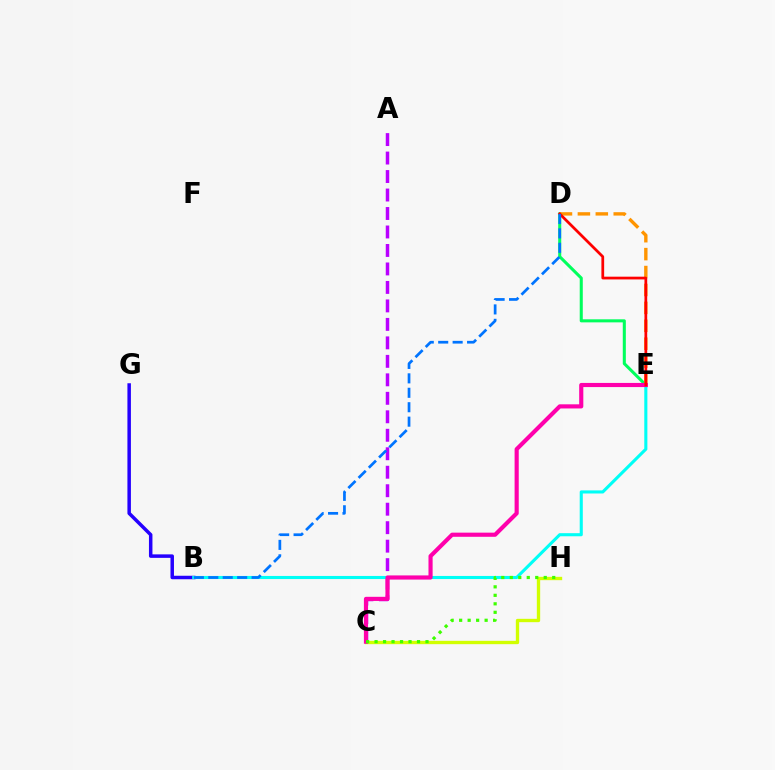{('A', 'C'): [{'color': '#b900ff', 'line_style': 'dashed', 'thickness': 2.51}], ('D', 'E'): [{'color': '#00ff5c', 'line_style': 'solid', 'thickness': 2.2}, {'color': '#ff9400', 'line_style': 'dashed', 'thickness': 2.43}, {'color': '#ff0000', 'line_style': 'solid', 'thickness': 1.98}], ('B', 'G'): [{'color': '#2500ff', 'line_style': 'solid', 'thickness': 2.51}], ('C', 'H'): [{'color': '#d1ff00', 'line_style': 'solid', 'thickness': 2.41}, {'color': '#3dff00', 'line_style': 'dotted', 'thickness': 2.31}], ('B', 'E'): [{'color': '#00fff6', 'line_style': 'solid', 'thickness': 2.23}], ('C', 'E'): [{'color': '#ff00ac', 'line_style': 'solid', 'thickness': 2.98}], ('B', 'D'): [{'color': '#0074ff', 'line_style': 'dashed', 'thickness': 1.96}]}